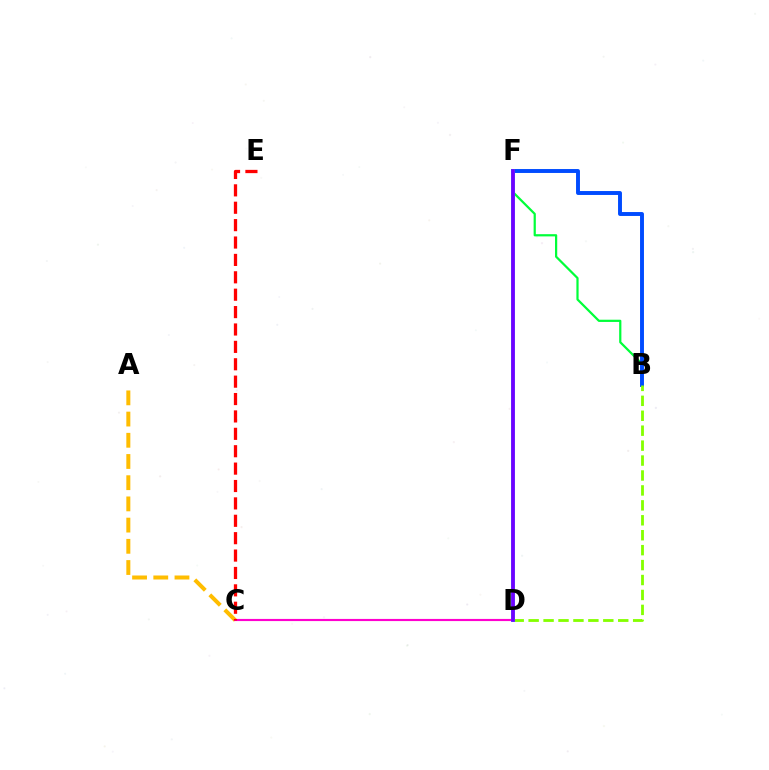{('A', 'C'): [{'color': '#ffbd00', 'line_style': 'dashed', 'thickness': 2.88}], ('B', 'F'): [{'color': '#00ff39', 'line_style': 'solid', 'thickness': 1.6}, {'color': '#004bff', 'line_style': 'solid', 'thickness': 2.82}], ('C', 'D'): [{'color': '#ff00cf', 'line_style': 'solid', 'thickness': 1.54}], ('B', 'D'): [{'color': '#84ff00', 'line_style': 'dashed', 'thickness': 2.03}], ('C', 'E'): [{'color': '#ff0000', 'line_style': 'dashed', 'thickness': 2.36}], ('D', 'F'): [{'color': '#00fff6', 'line_style': 'solid', 'thickness': 2.66}, {'color': '#7200ff', 'line_style': 'solid', 'thickness': 2.7}]}